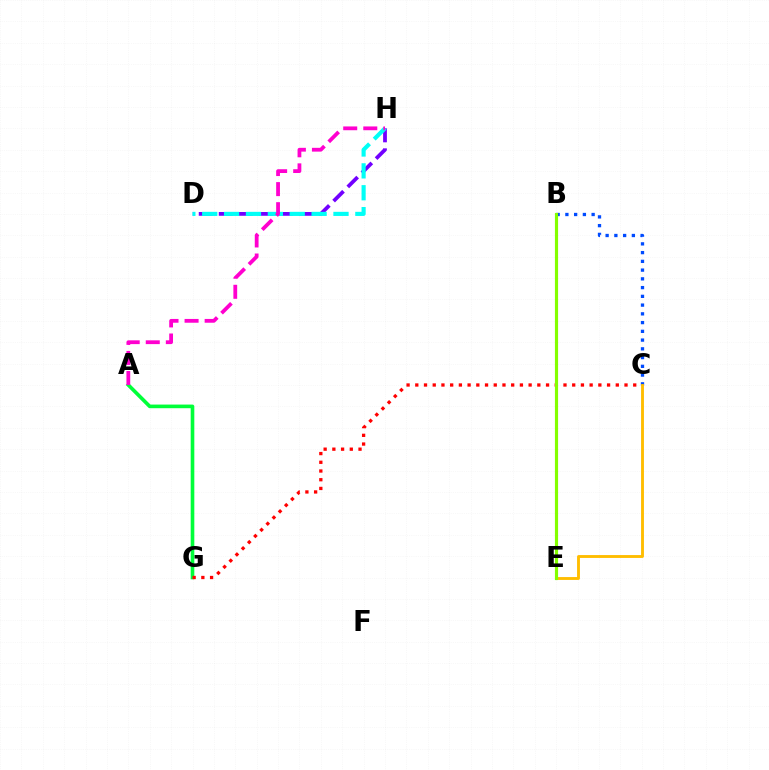{('A', 'G'): [{'color': '#00ff39', 'line_style': 'solid', 'thickness': 2.62}], ('D', 'H'): [{'color': '#7200ff', 'line_style': 'dashed', 'thickness': 2.72}, {'color': '#00fff6', 'line_style': 'dashed', 'thickness': 2.97}], ('B', 'C'): [{'color': '#004bff', 'line_style': 'dotted', 'thickness': 2.38}], ('C', 'E'): [{'color': '#ffbd00', 'line_style': 'solid', 'thickness': 2.07}], ('C', 'G'): [{'color': '#ff0000', 'line_style': 'dotted', 'thickness': 2.37}], ('B', 'E'): [{'color': '#84ff00', 'line_style': 'solid', 'thickness': 2.27}], ('A', 'H'): [{'color': '#ff00cf', 'line_style': 'dashed', 'thickness': 2.73}]}